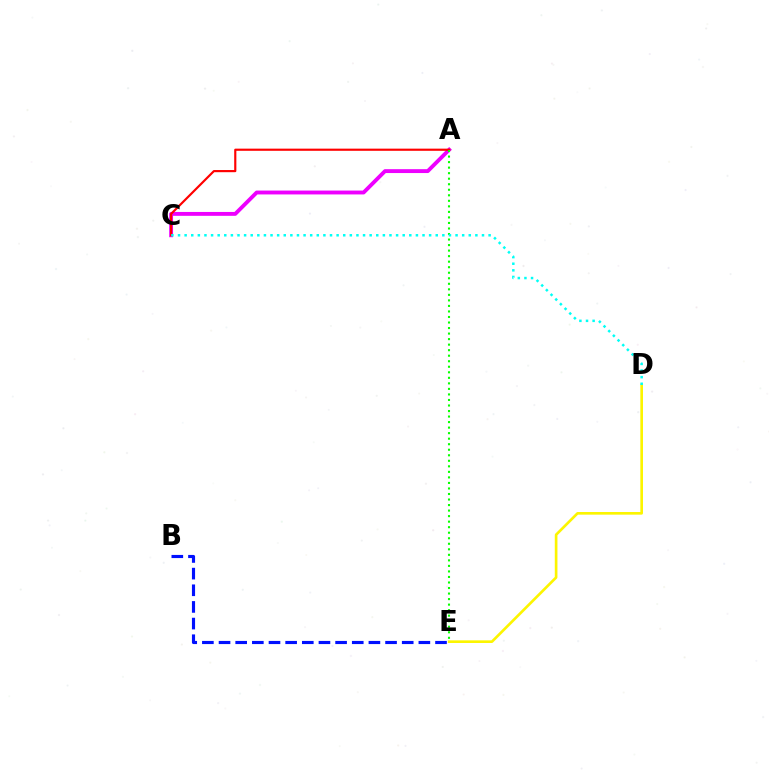{('A', 'C'): [{'color': '#ee00ff', 'line_style': 'solid', 'thickness': 2.79}, {'color': '#ff0000', 'line_style': 'solid', 'thickness': 1.56}], ('B', 'E'): [{'color': '#0010ff', 'line_style': 'dashed', 'thickness': 2.26}], ('A', 'E'): [{'color': '#08ff00', 'line_style': 'dotted', 'thickness': 1.5}], ('D', 'E'): [{'color': '#fcf500', 'line_style': 'solid', 'thickness': 1.91}], ('C', 'D'): [{'color': '#00fff6', 'line_style': 'dotted', 'thickness': 1.8}]}